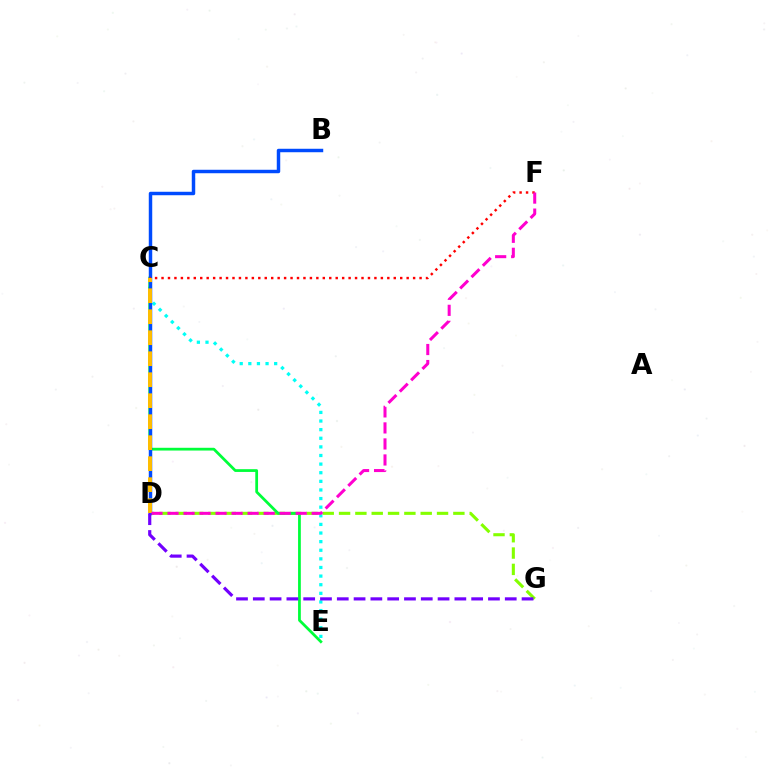{('C', 'E'): [{'color': '#00fff6', 'line_style': 'dotted', 'thickness': 2.34}, {'color': '#00ff39', 'line_style': 'solid', 'thickness': 1.99}], ('D', 'G'): [{'color': '#84ff00', 'line_style': 'dashed', 'thickness': 2.22}, {'color': '#7200ff', 'line_style': 'dashed', 'thickness': 2.28}], ('B', 'D'): [{'color': '#004bff', 'line_style': 'solid', 'thickness': 2.49}], ('C', 'F'): [{'color': '#ff0000', 'line_style': 'dotted', 'thickness': 1.75}], ('C', 'D'): [{'color': '#ffbd00', 'line_style': 'dashed', 'thickness': 2.85}], ('D', 'F'): [{'color': '#ff00cf', 'line_style': 'dashed', 'thickness': 2.18}]}